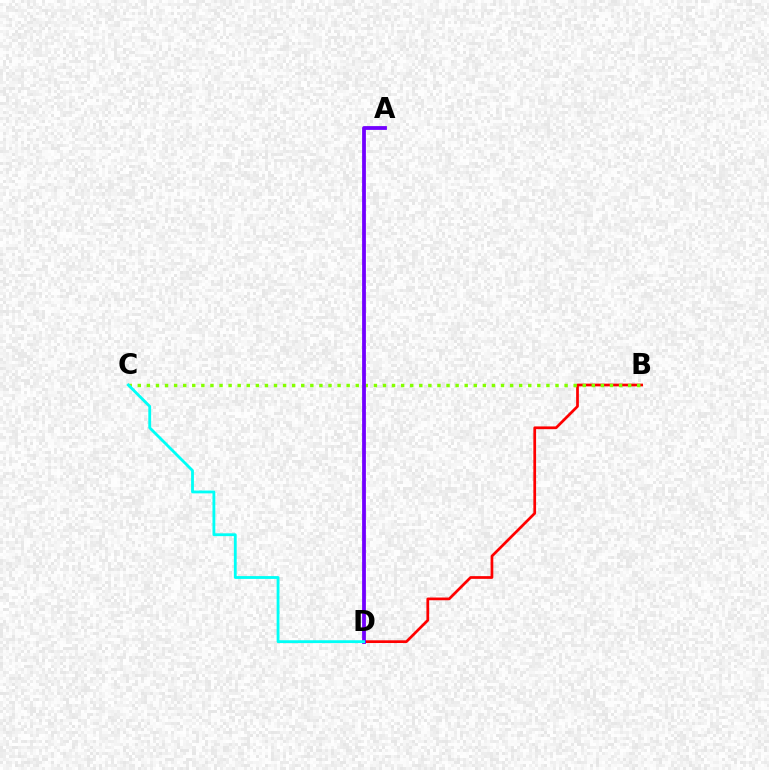{('B', 'D'): [{'color': '#ff0000', 'line_style': 'solid', 'thickness': 1.96}], ('B', 'C'): [{'color': '#84ff00', 'line_style': 'dotted', 'thickness': 2.47}], ('A', 'D'): [{'color': '#7200ff', 'line_style': 'solid', 'thickness': 2.73}], ('C', 'D'): [{'color': '#00fff6', 'line_style': 'solid', 'thickness': 2.04}]}